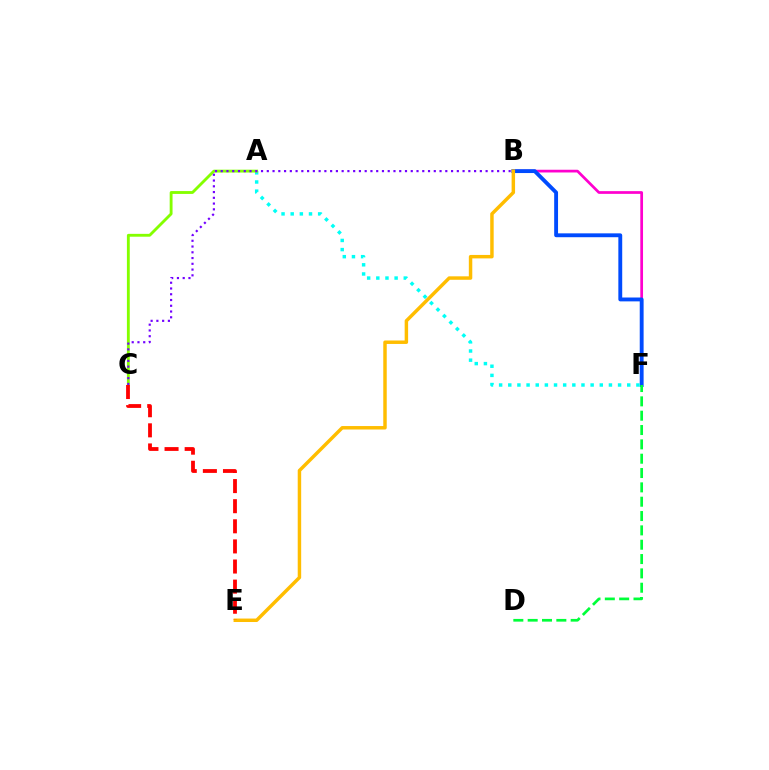{('B', 'F'): [{'color': '#ff00cf', 'line_style': 'solid', 'thickness': 1.96}, {'color': '#004bff', 'line_style': 'solid', 'thickness': 2.78}], ('A', 'F'): [{'color': '#00fff6', 'line_style': 'dotted', 'thickness': 2.49}], ('A', 'C'): [{'color': '#84ff00', 'line_style': 'solid', 'thickness': 2.05}], ('B', 'C'): [{'color': '#7200ff', 'line_style': 'dotted', 'thickness': 1.56}], ('B', 'E'): [{'color': '#ffbd00', 'line_style': 'solid', 'thickness': 2.49}], ('C', 'E'): [{'color': '#ff0000', 'line_style': 'dashed', 'thickness': 2.73}], ('D', 'F'): [{'color': '#00ff39', 'line_style': 'dashed', 'thickness': 1.95}]}